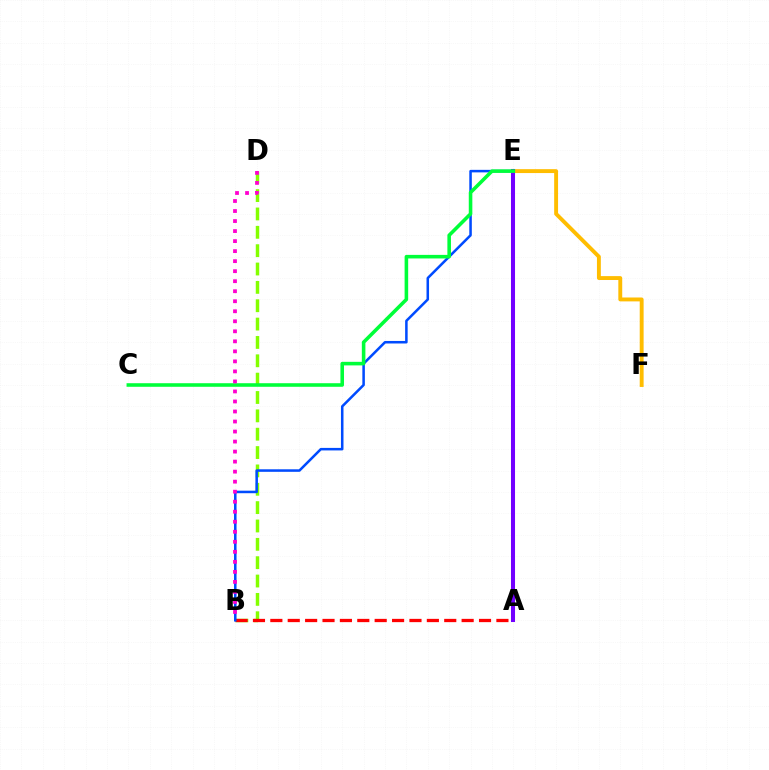{('B', 'D'): [{'color': '#84ff00', 'line_style': 'dashed', 'thickness': 2.49}, {'color': '#ff00cf', 'line_style': 'dotted', 'thickness': 2.72}], ('A', 'B'): [{'color': '#ff0000', 'line_style': 'dashed', 'thickness': 2.36}], ('B', 'E'): [{'color': '#004bff', 'line_style': 'solid', 'thickness': 1.82}], ('A', 'E'): [{'color': '#00fff6', 'line_style': 'solid', 'thickness': 2.78}, {'color': '#7200ff', 'line_style': 'solid', 'thickness': 2.92}], ('E', 'F'): [{'color': '#ffbd00', 'line_style': 'solid', 'thickness': 2.8}], ('C', 'E'): [{'color': '#00ff39', 'line_style': 'solid', 'thickness': 2.57}]}